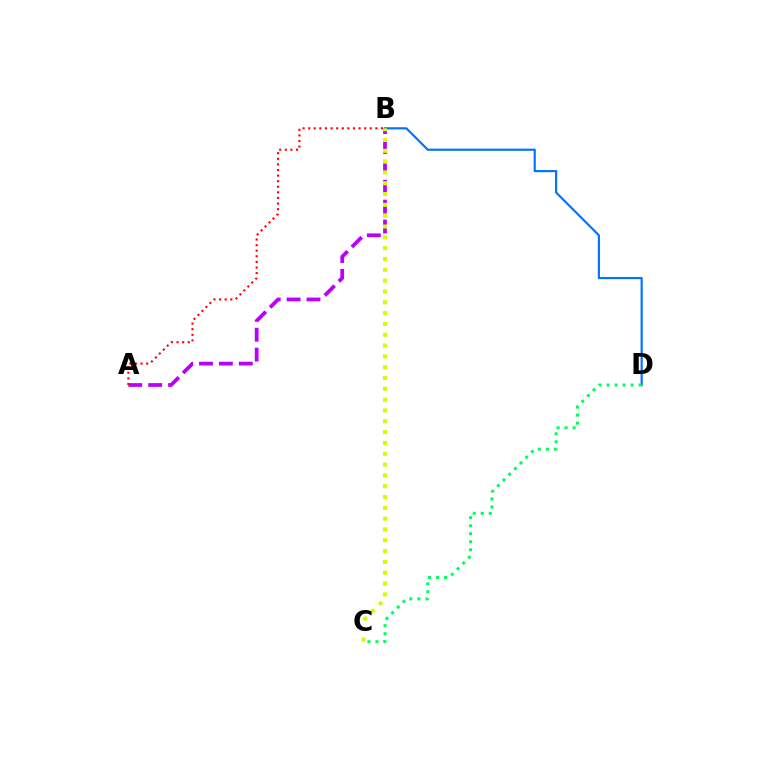{('A', 'B'): [{'color': '#b900ff', 'line_style': 'dashed', 'thickness': 2.7}, {'color': '#ff0000', 'line_style': 'dotted', 'thickness': 1.52}], ('B', 'D'): [{'color': '#0074ff', 'line_style': 'solid', 'thickness': 1.57}], ('C', 'D'): [{'color': '#00ff5c', 'line_style': 'dotted', 'thickness': 2.18}], ('B', 'C'): [{'color': '#d1ff00', 'line_style': 'dotted', 'thickness': 2.94}]}